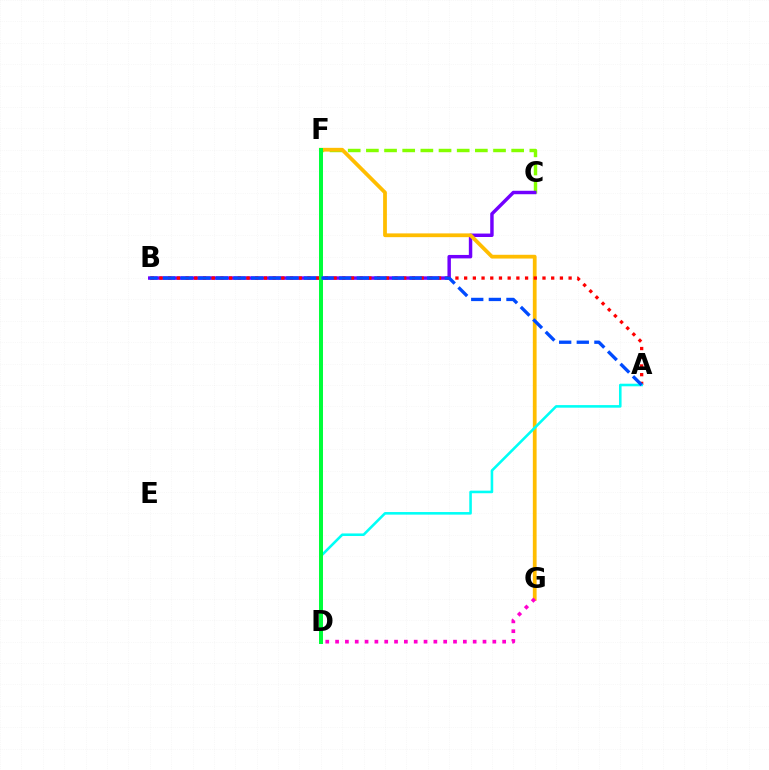{('C', 'F'): [{'color': '#84ff00', 'line_style': 'dashed', 'thickness': 2.47}], ('B', 'C'): [{'color': '#7200ff', 'line_style': 'solid', 'thickness': 2.48}], ('F', 'G'): [{'color': '#ffbd00', 'line_style': 'solid', 'thickness': 2.71}], ('A', 'B'): [{'color': '#ff0000', 'line_style': 'dotted', 'thickness': 2.37}, {'color': '#004bff', 'line_style': 'dashed', 'thickness': 2.39}], ('A', 'D'): [{'color': '#00fff6', 'line_style': 'solid', 'thickness': 1.86}], ('D', 'F'): [{'color': '#00ff39', 'line_style': 'solid', 'thickness': 2.87}], ('D', 'G'): [{'color': '#ff00cf', 'line_style': 'dotted', 'thickness': 2.67}]}